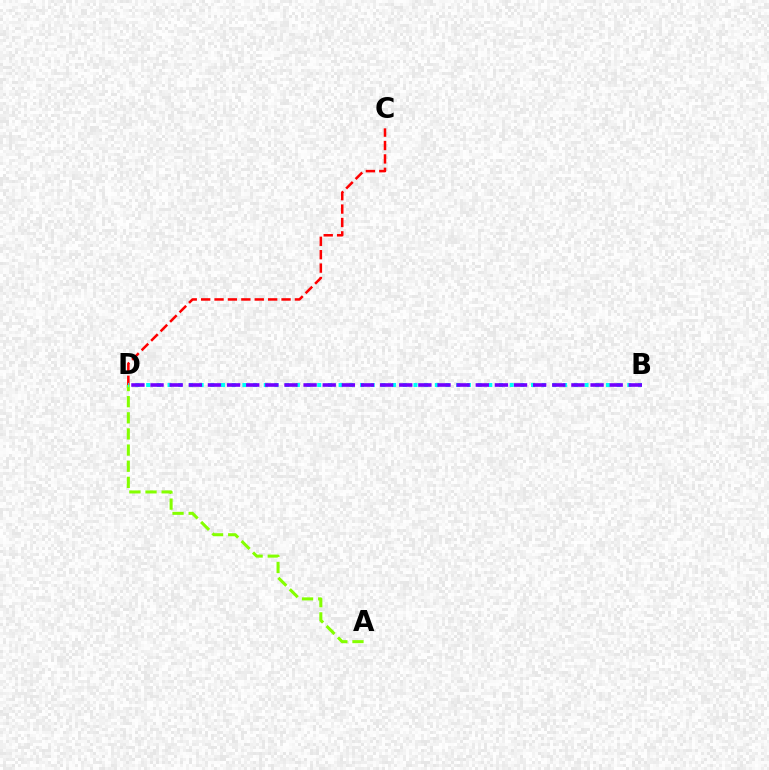{('A', 'D'): [{'color': '#84ff00', 'line_style': 'dashed', 'thickness': 2.19}], ('C', 'D'): [{'color': '#ff0000', 'line_style': 'dashed', 'thickness': 1.82}], ('B', 'D'): [{'color': '#00fff6', 'line_style': 'dotted', 'thickness': 2.9}, {'color': '#7200ff', 'line_style': 'dashed', 'thickness': 2.6}]}